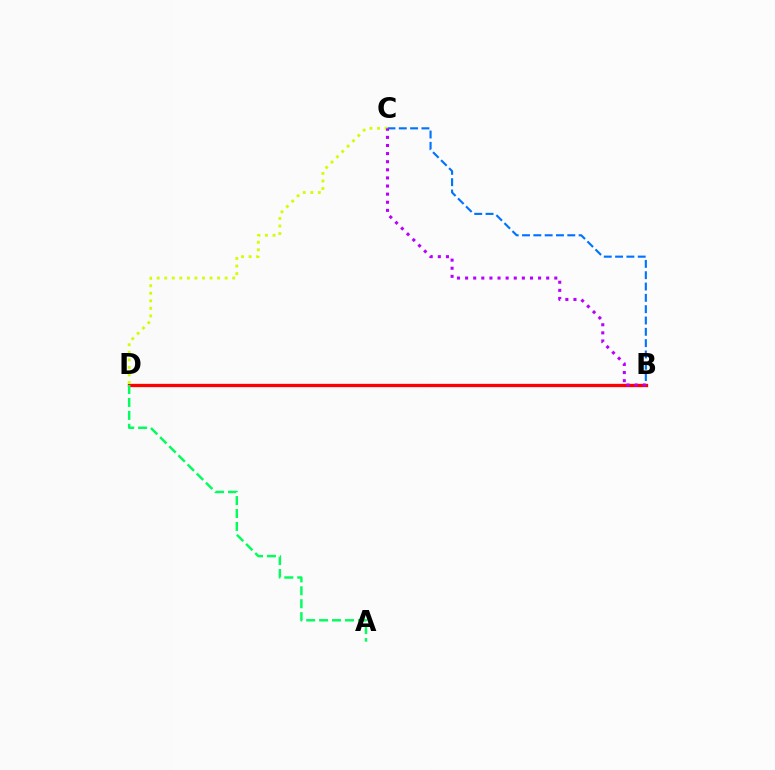{('B', 'D'): [{'color': '#ff0000', 'line_style': 'solid', 'thickness': 2.38}], ('B', 'C'): [{'color': '#0074ff', 'line_style': 'dashed', 'thickness': 1.54}, {'color': '#b900ff', 'line_style': 'dotted', 'thickness': 2.2}], ('C', 'D'): [{'color': '#d1ff00', 'line_style': 'dotted', 'thickness': 2.05}], ('A', 'D'): [{'color': '#00ff5c', 'line_style': 'dashed', 'thickness': 1.76}]}